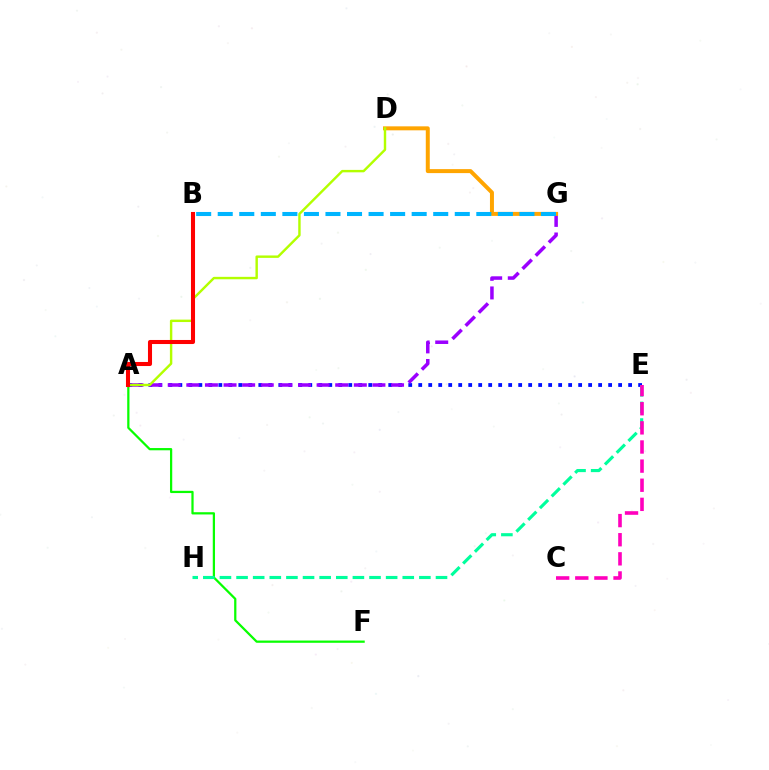{('A', 'E'): [{'color': '#0010ff', 'line_style': 'dotted', 'thickness': 2.72}], ('A', 'G'): [{'color': '#9b00ff', 'line_style': 'dashed', 'thickness': 2.53}], ('A', 'F'): [{'color': '#08ff00', 'line_style': 'solid', 'thickness': 1.61}], ('D', 'G'): [{'color': '#ffa500', 'line_style': 'solid', 'thickness': 2.86}], ('A', 'D'): [{'color': '#b3ff00', 'line_style': 'solid', 'thickness': 1.75}], ('E', 'H'): [{'color': '#00ff9d', 'line_style': 'dashed', 'thickness': 2.26}], ('B', 'G'): [{'color': '#00b5ff', 'line_style': 'dashed', 'thickness': 2.93}], ('C', 'E'): [{'color': '#ff00bd', 'line_style': 'dashed', 'thickness': 2.6}], ('A', 'B'): [{'color': '#ff0000', 'line_style': 'solid', 'thickness': 2.92}]}